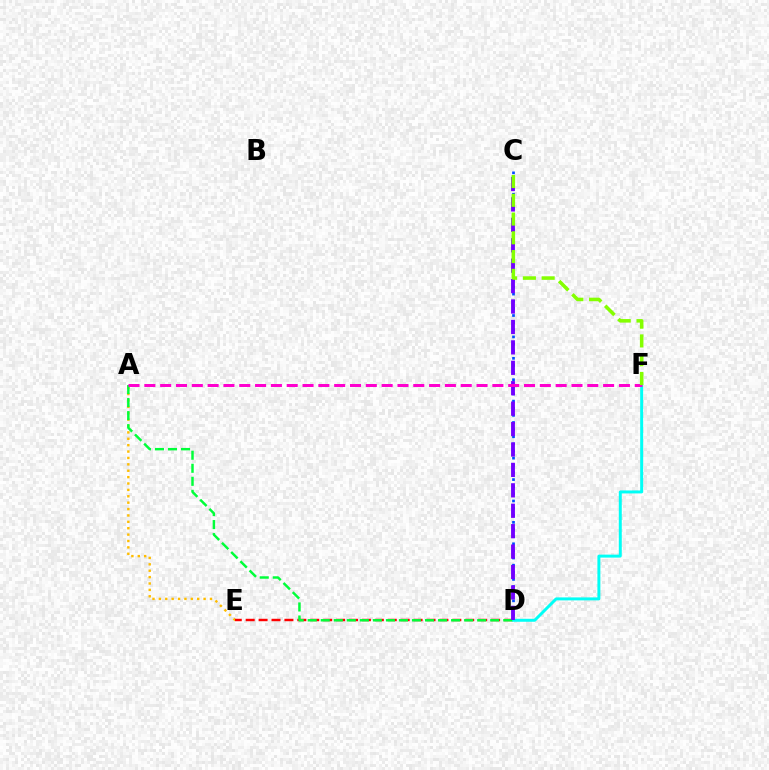{('A', 'E'): [{'color': '#ffbd00', 'line_style': 'dotted', 'thickness': 1.74}], ('D', 'E'): [{'color': '#ff0000', 'line_style': 'dashed', 'thickness': 1.75}], ('D', 'F'): [{'color': '#00fff6', 'line_style': 'solid', 'thickness': 2.13}], ('A', 'D'): [{'color': '#00ff39', 'line_style': 'dashed', 'thickness': 1.77}], ('C', 'D'): [{'color': '#004bff', 'line_style': 'dotted', 'thickness': 1.94}, {'color': '#7200ff', 'line_style': 'dashed', 'thickness': 2.77}], ('A', 'F'): [{'color': '#ff00cf', 'line_style': 'dashed', 'thickness': 2.15}], ('C', 'F'): [{'color': '#84ff00', 'line_style': 'dashed', 'thickness': 2.55}]}